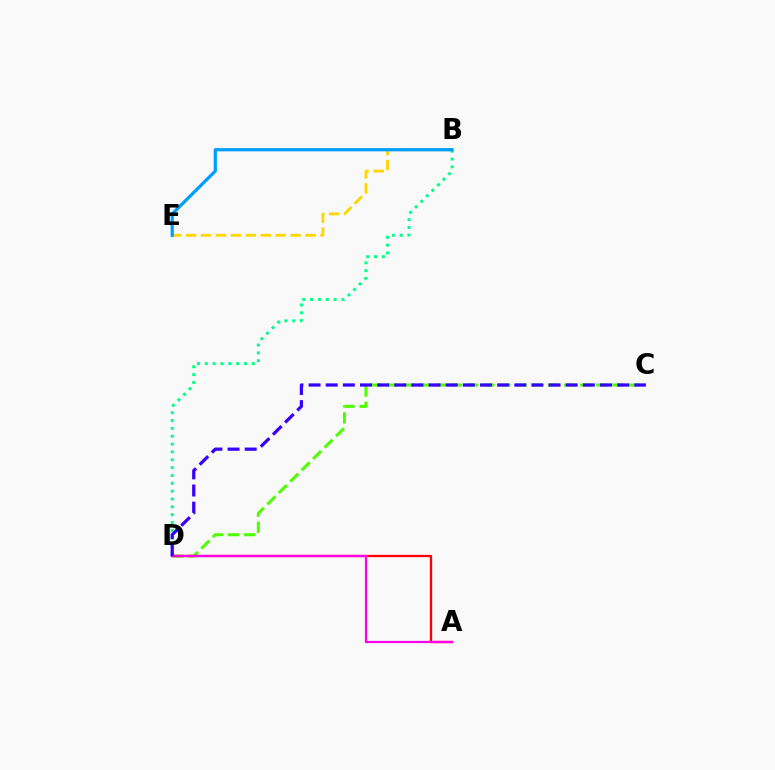{('C', 'D'): [{'color': '#4fff00', 'line_style': 'dashed', 'thickness': 2.19}, {'color': '#3700ff', 'line_style': 'dashed', 'thickness': 2.33}], ('B', 'D'): [{'color': '#00ff86', 'line_style': 'dotted', 'thickness': 2.13}], ('B', 'E'): [{'color': '#ffd500', 'line_style': 'dashed', 'thickness': 2.03}, {'color': '#009eff', 'line_style': 'solid', 'thickness': 2.33}], ('A', 'D'): [{'color': '#ff0000', 'line_style': 'solid', 'thickness': 1.65}, {'color': '#ff00ed', 'line_style': 'solid', 'thickness': 1.59}]}